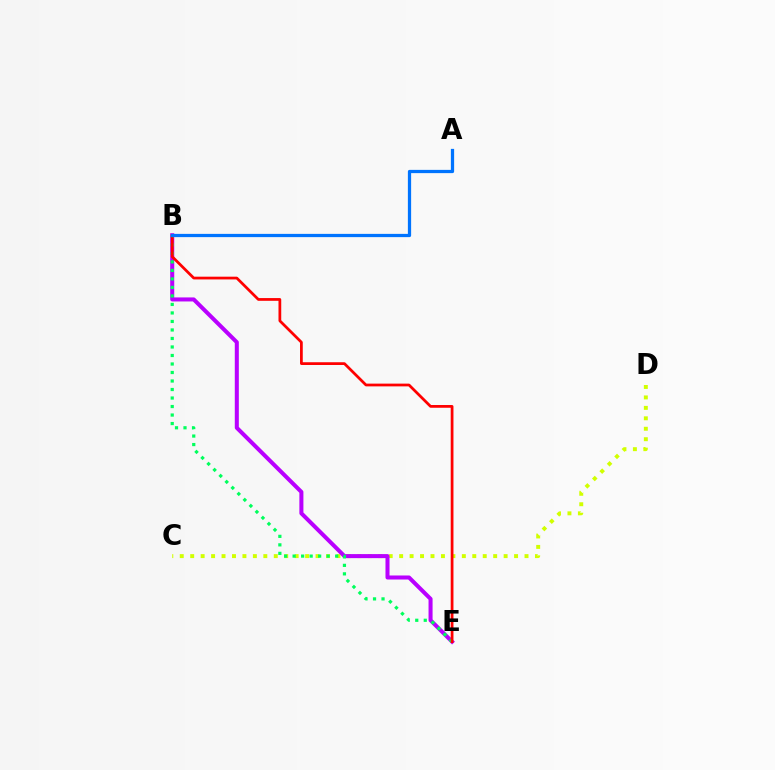{('C', 'D'): [{'color': '#d1ff00', 'line_style': 'dotted', 'thickness': 2.84}], ('B', 'E'): [{'color': '#b900ff', 'line_style': 'solid', 'thickness': 2.9}, {'color': '#00ff5c', 'line_style': 'dotted', 'thickness': 2.31}, {'color': '#ff0000', 'line_style': 'solid', 'thickness': 1.98}], ('A', 'B'): [{'color': '#0074ff', 'line_style': 'solid', 'thickness': 2.34}]}